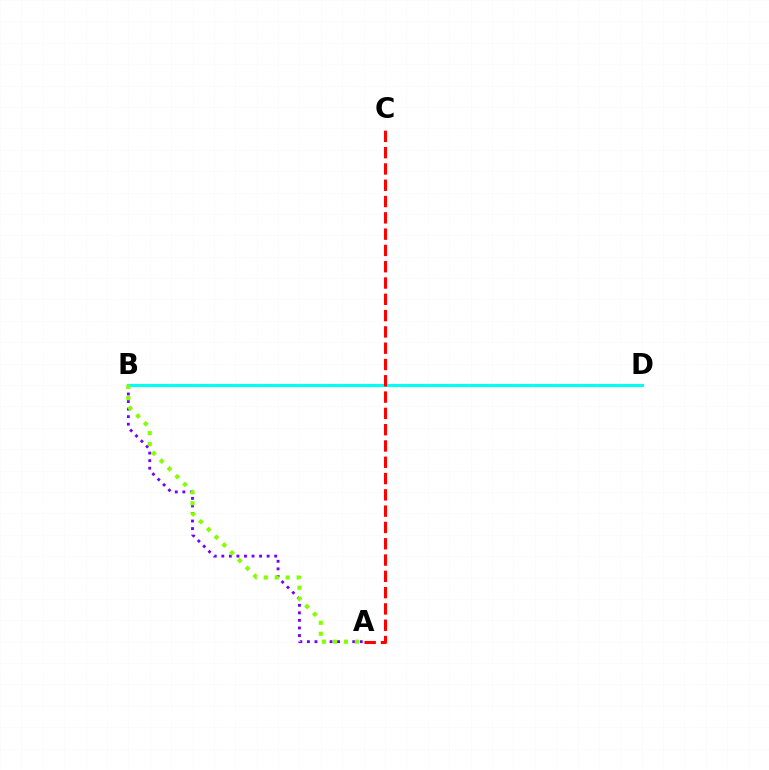{('A', 'B'): [{'color': '#7200ff', 'line_style': 'dotted', 'thickness': 2.05}, {'color': '#84ff00', 'line_style': 'dotted', 'thickness': 2.98}], ('B', 'D'): [{'color': '#00fff6', 'line_style': 'solid', 'thickness': 2.26}], ('A', 'C'): [{'color': '#ff0000', 'line_style': 'dashed', 'thickness': 2.21}]}